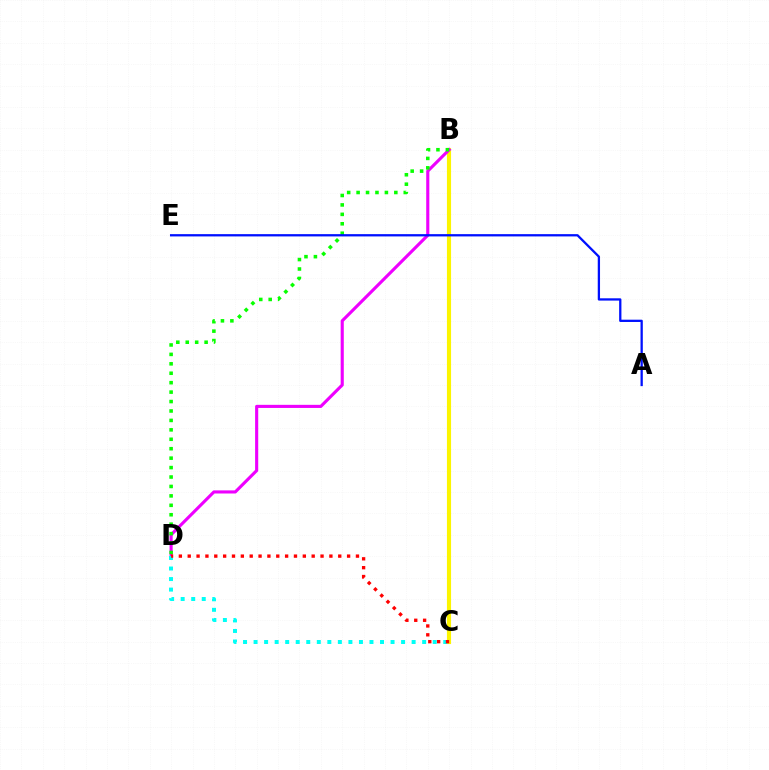{('B', 'C'): [{'color': '#fcf500', 'line_style': 'solid', 'thickness': 2.97}], ('B', 'D'): [{'color': '#ee00ff', 'line_style': 'solid', 'thickness': 2.24}, {'color': '#08ff00', 'line_style': 'dotted', 'thickness': 2.56}], ('C', 'D'): [{'color': '#00fff6', 'line_style': 'dotted', 'thickness': 2.86}, {'color': '#ff0000', 'line_style': 'dotted', 'thickness': 2.41}], ('A', 'E'): [{'color': '#0010ff', 'line_style': 'solid', 'thickness': 1.64}]}